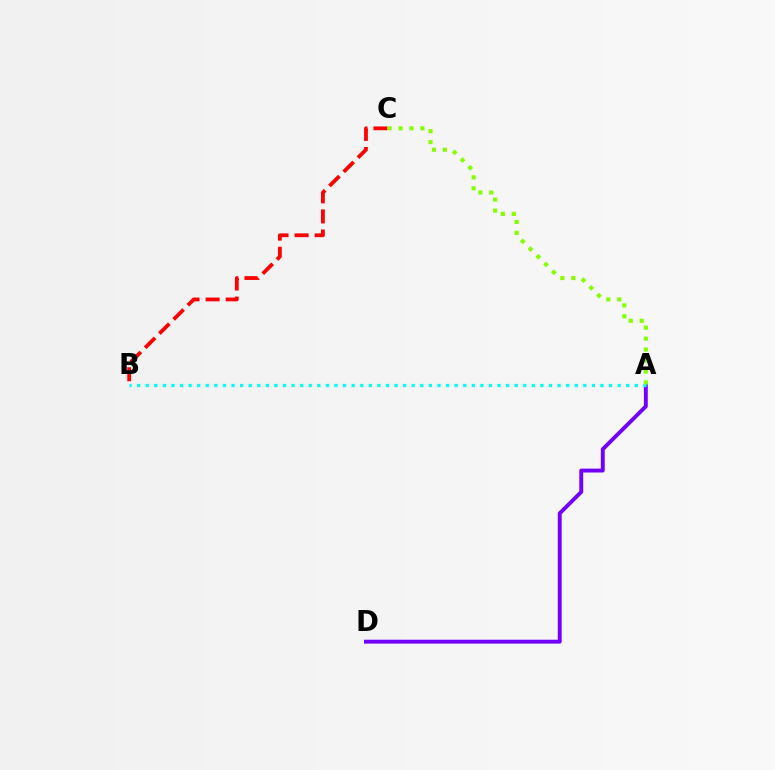{('A', 'D'): [{'color': '#7200ff', 'line_style': 'solid', 'thickness': 2.8}], ('A', 'B'): [{'color': '#00fff6', 'line_style': 'dotted', 'thickness': 2.33}], ('B', 'C'): [{'color': '#ff0000', 'line_style': 'dashed', 'thickness': 2.73}], ('A', 'C'): [{'color': '#84ff00', 'line_style': 'dotted', 'thickness': 2.98}]}